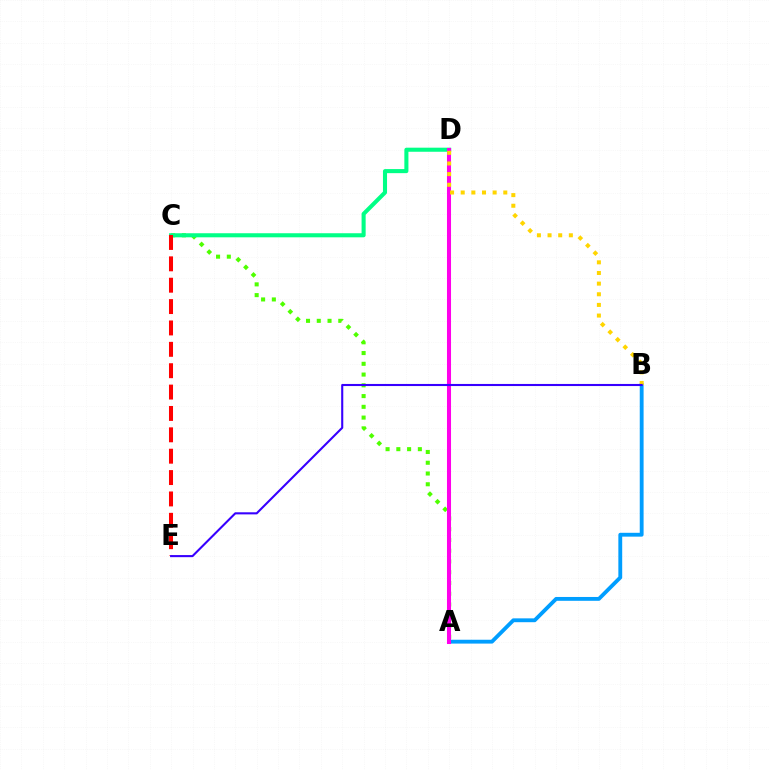{('A', 'C'): [{'color': '#4fff00', 'line_style': 'dotted', 'thickness': 2.92}], ('C', 'D'): [{'color': '#00ff86', 'line_style': 'solid', 'thickness': 2.93}], ('A', 'B'): [{'color': '#009eff', 'line_style': 'solid', 'thickness': 2.77}], ('A', 'D'): [{'color': '#ff00ed', 'line_style': 'solid', 'thickness': 2.91}], ('B', 'D'): [{'color': '#ffd500', 'line_style': 'dotted', 'thickness': 2.89}], ('C', 'E'): [{'color': '#ff0000', 'line_style': 'dashed', 'thickness': 2.9}], ('B', 'E'): [{'color': '#3700ff', 'line_style': 'solid', 'thickness': 1.51}]}